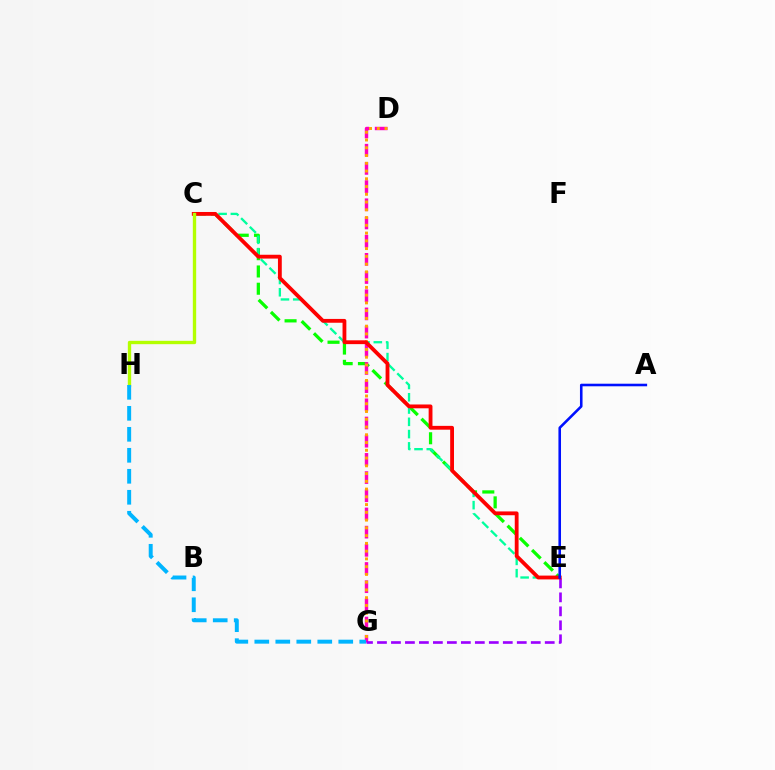{('C', 'E'): [{'color': '#08ff00', 'line_style': 'dashed', 'thickness': 2.34}, {'color': '#00ff9d', 'line_style': 'dashed', 'thickness': 1.67}, {'color': '#ff0000', 'line_style': 'solid', 'thickness': 2.75}], ('D', 'G'): [{'color': '#ff00bd', 'line_style': 'dashed', 'thickness': 2.47}, {'color': '#ffa500', 'line_style': 'dotted', 'thickness': 2.11}], ('E', 'G'): [{'color': '#9b00ff', 'line_style': 'dashed', 'thickness': 1.9}], ('C', 'H'): [{'color': '#b3ff00', 'line_style': 'solid', 'thickness': 2.42}], ('G', 'H'): [{'color': '#00b5ff', 'line_style': 'dashed', 'thickness': 2.85}], ('A', 'E'): [{'color': '#0010ff', 'line_style': 'solid', 'thickness': 1.86}]}